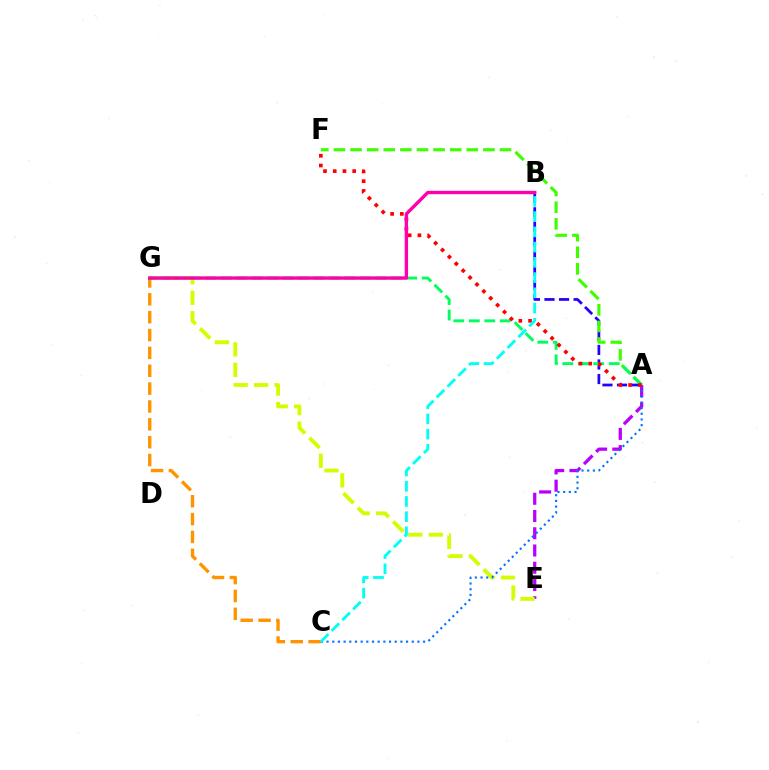{('A', 'E'): [{'color': '#b900ff', 'line_style': 'dashed', 'thickness': 2.34}], ('A', 'B'): [{'color': '#2500ff', 'line_style': 'dashed', 'thickness': 1.98}], ('E', 'G'): [{'color': '#d1ff00', 'line_style': 'dashed', 'thickness': 2.78}], ('A', 'F'): [{'color': '#3dff00', 'line_style': 'dashed', 'thickness': 2.26}, {'color': '#ff0000', 'line_style': 'dotted', 'thickness': 2.65}], ('C', 'G'): [{'color': '#ff9400', 'line_style': 'dashed', 'thickness': 2.43}], ('A', 'G'): [{'color': '#00ff5c', 'line_style': 'dashed', 'thickness': 2.1}], ('A', 'C'): [{'color': '#0074ff', 'line_style': 'dotted', 'thickness': 1.54}], ('B', 'G'): [{'color': '#ff00ac', 'line_style': 'solid', 'thickness': 2.43}], ('B', 'C'): [{'color': '#00fff6', 'line_style': 'dashed', 'thickness': 2.07}]}